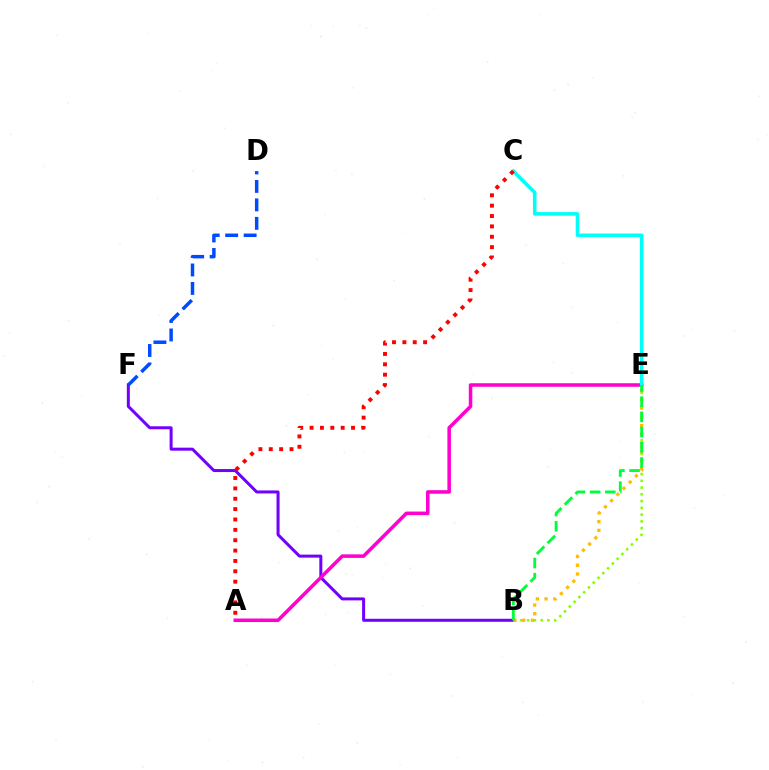{('B', 'E'): [{'color': '#84ff00', 'line_style': 'dotted', 'thickness': 1.84}, {'color': '#ffbd00', 'line_style': 'dotted', 'thickness': 2.38}, {'color': '#00ff39', 'line_style': 'dashed', 'thickness': 2.07}], ('B', 'F'): [{'color': '#7200ff', 'line_style': 'solid', 'thickness': 2.16}], ('A', 'E'): [{'color': '#ff00cf', 'line_style': 'solid', 'thickness': 2.54}], ('C', 'E'): [{'color': '#00fff6', 'line_style': 'solid', 'thickness': 2.57}], ('A', 'C'): [{'color': '#ff0000', 'line_style': 'dotted', 'thickness': 2.82}], ('D', 'F'): [{'color': '#004bff', 'line_style': 'dashed', 'thickness': 2.51}]}